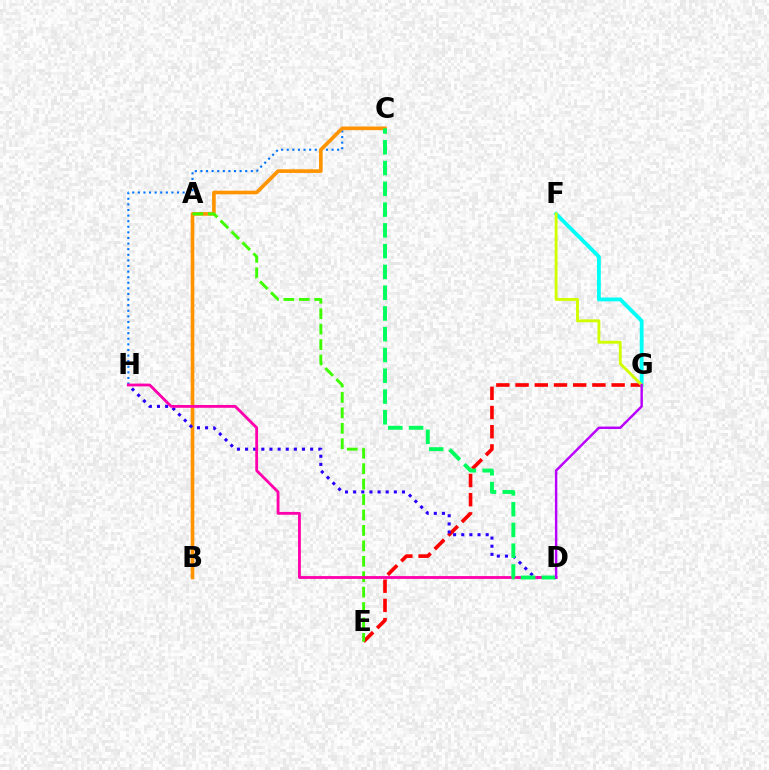{('F', 'G'): [{'color': '#00fff6', 'line_style': 'solid', 'thickness': 2.76}, {'color': '#d1ff00', 'line_style': 'solid', 'thickness': 2.08}], ('C', 'H'): [{'color': '#0074ff', 'line_style': 'dotted', 'thickness': 1.52}], ('E', 'G'): [{'color': '#ff0000', 'line_style': 'dashed', 'thickness': 2.61}], ('B', 'C'): [{'color': '#ff9400', 'line_style': 'solid', 'thickness': 2.62}], ('D', 'H'): [{'color': '#2500ff', 'line_style': 'dotted', 'thickness': 2.21}, {'color': '#ff00ac', 'line_style': 'solid', 'thickness': 2.03}], ('A', 'E'): [{'color': '#3dff00', 'line_style': 'dashed', 'thickness': 2.1}], ('C', 'D'): [{'color': '#00ff5c', 'line_style': 'dashed', 'thickness': 2.82}], ('D', 'G'): [{'color': '#b900ff', 'line_style': 'solid', 'thickness': 1.75}]}